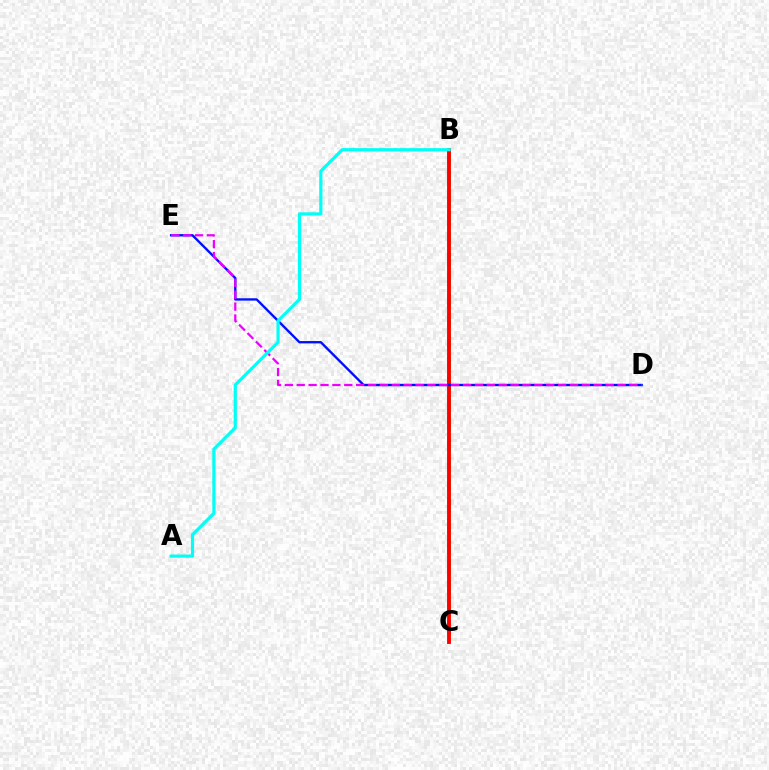{('B', 'C'): [{'color': '#fcf500', 'line_style': 'solid', 'thickness': 2.79}, {'color': '#08ff00', 'line_style': 'dashed', 'thickness': 2.78}, {'color': '#ff0000', 'line_style': 'solid', 'thickness': 2.76}], ('D', 'E'): [{'color': '#0010ff', 'line_style': 'solid', 'thickness': 1.7}, {'color': '#ee00ff', 'line_style': 'dashed', 'thickness': 1.61}], ('A', 'B'): [{'color': '#00fff6', 'line_style': 'solid', 'thickness': 2.29}]}